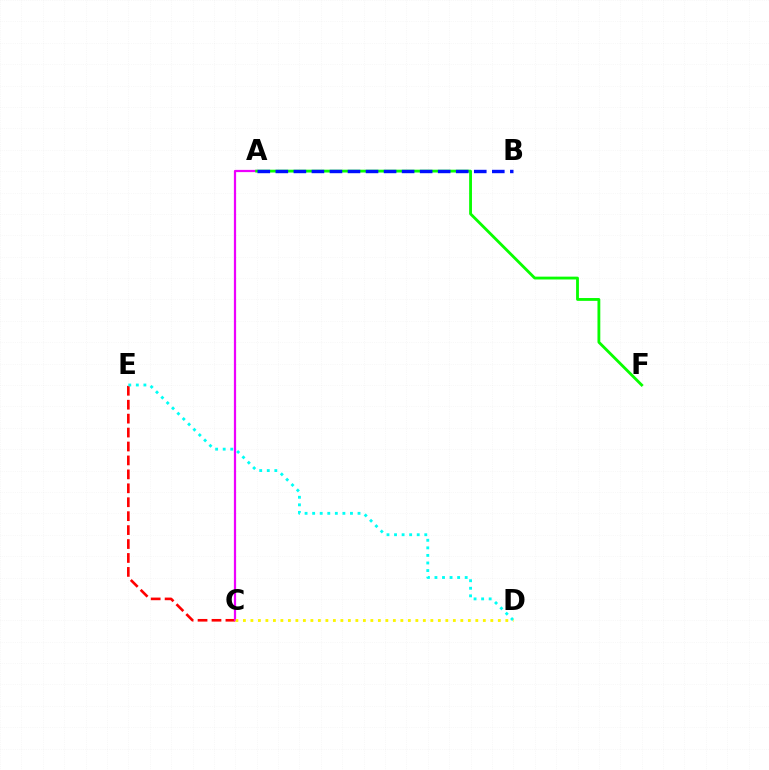{('C', 'E'): [{'color': '#ff0000', 'line_style': 'dashed', 'thickness': 1.89}], ('A', 'C'): [{'color': '#ee00ff', 'line_style': 'solid', 'thickness': 1.61}], ('A', 'F'): [{'color': '#08ff00', 'line_style': 'solid', 'thickness': 2.03}], ('D', 'E'): [{'color': '#00fff6', 'line_style': 'dotted', 'thickness': 2.05}], ('C', 'D'): [{'color': '#fcf500', 'line_style': 'dotted', 'thickness': 2.04}], ('A', 'B'): [{'color': '#0010ff', 'line_style': 'dashed', 'thickness': 2.45}]}